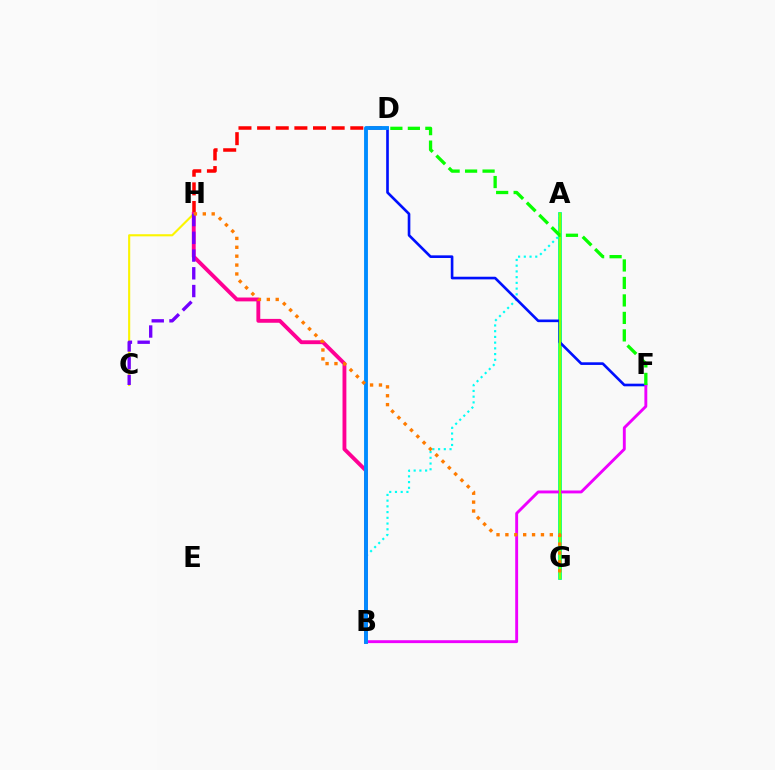{('D', 'H'): [{'color': '#ff0000', 'line_style': 'dashed', 'thickness': 2.53}], ('C', 'H'): [{'color': '#fcf500', 'line_style': 'solid', 'thickness': 1.53}, {'color': '#7200ff', 'line_style': 'dashed', 'thickness': 2.41}], ('A', 'G'): [{'color': '#00ff74', 'line_style': 'solid', 'thickness': 2.68}, {'color': '#84ff00', 'line_style': 'solid', 'thickness': 1.5}], ('A', 'B'): [{'color': '#00fff6', 'line_style': 'dotted', 'thickness': 1.56}], ('B', 'H'): [{'color': '#ff0094', 'line_style': 'solid', 'thickness': 2.78}], ('D', 'F'): [{'color': '#0010ff', 'line_style': 'solid', 'thickness': 1.9}, {'color': '#08ff00', 'line_style': 'dashed', 'thickness': 2.38}], ('B', 'F'): [{'color': '#ee00ff', 'line_style': 'solid', 'thickness': 2.08}], ('B', 'D'): [{'color': '#008cff', 'line_style': 'solid', 'thickness': 2.78}], ('G', 'H'): [{'color': '#ff7c00', 'line_style': 'dotted', 'thickness': 2.41}]}